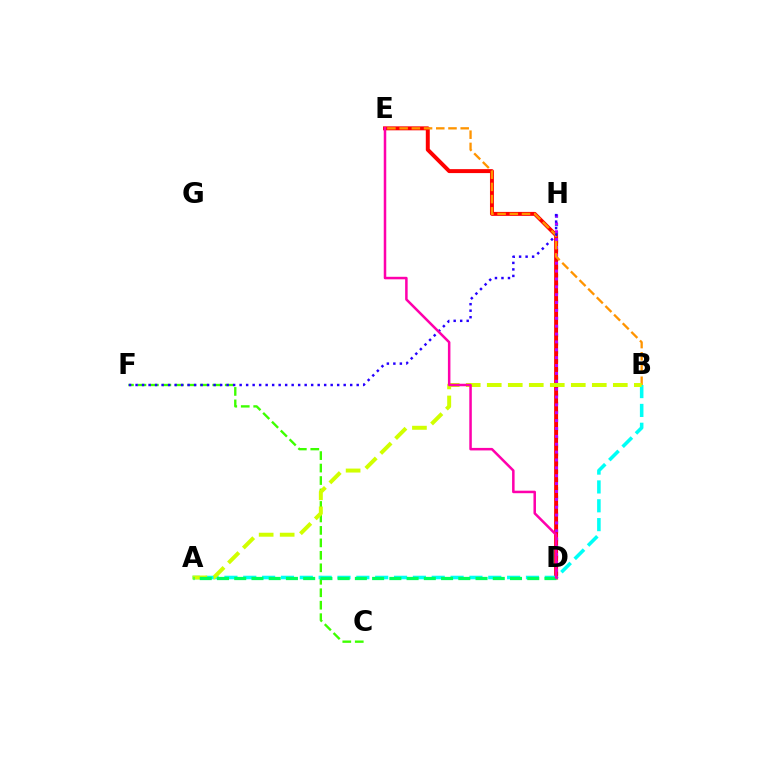{('D', 'H'): [{'color': '#0074ff', 'line_style': 'dotted', 'thickness': 2.31}, {'color': '#b900ff', 'line_style': 'dotted', 'thickness': 2.14}], ('D', 'E'): [{'color': '#ff0000', 'line_style': 'solid', 'thickness': 2.84}, {'color': '#ff00ac', 'line_style': 'solid', 'thickness': 1.81}], ('C', 'F'): [{'color': '#3dff00', 'line_style': 'dashed', 'thickness': 1.69}], ('A', 'B'): [{'color': '#00fff6', 'line_style': 'dashed', 'thickness': 2.56}, {'color': '#d1ff00', 'line_style': 'dashed', 'thickness': 2.85}], ('B', 'E'): [{'color': '#ff9400', 'line_style': 'dashed', 'thickness': 1.66}], ('F', 'H'): [{'color': '#2500ff', 'line_style': 'dotted', 'thickness': 1.77}], ('A', 'D'): [{'color': '#00ff5c', 'line_style': 'dashed', 'thickness': 2.34}]}